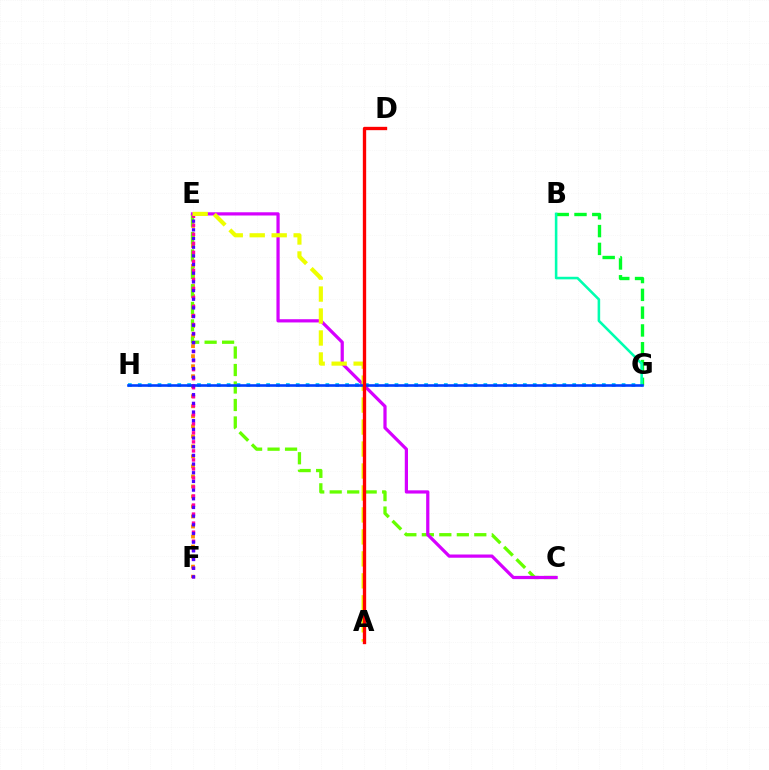{('G', 'H'): [{'color': '#00c7ff', 'line_style': 'dotted', 'thickness': 2.68}, {'color': '#003fff', 'line_style': 'solid', 'thickness': 1.89}], ('E', 'F'): [{'color': '#ff8800', 'line_style': 'dotted', 'thickness': 2.72}, {'color': '#ff00a0', 'line_style': 'dotted', 'thickness': 2.45}, {'color': '#4f00ff', 'line_style': 'dotted', 'thickness': 2.36}], ('C', 'E'): [{'color': '#66ff00', 'line_style': 'dashed', 'thickness': 2.38}, {'color': '#d600ff', 'line_style': 'solid', 'thickness': 2.32}], ('B', 'G'): [{'color': '#00ff27', 'line_style': 'dashed', 'thickness': 2.42}, {'color': '#00ffaf', 'line_style': 'solid', 'thickness': 1.85}], ('A', 'E'): [{'color': '#eeff00', 'line_style': 'dashed', 'thickness': 2.98}], ('A', 'D'): [{'color': '#ff0000', 'line_style': 'solid', 'thickness': 2.4}]}